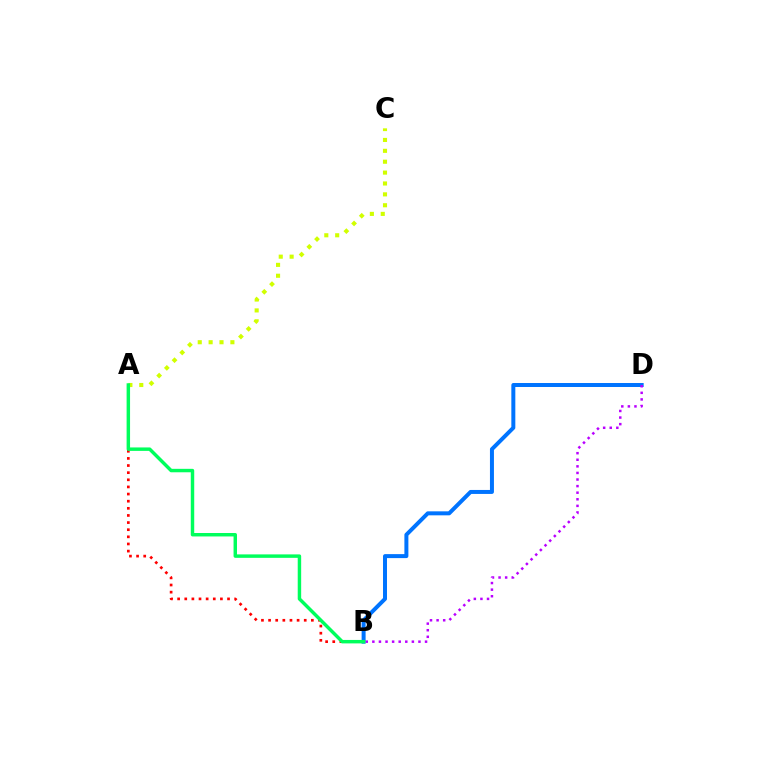{('B', 'D'): [{'color': '#0074ff', 'line_style': 'solid', 'thickness': 2.87}, {'color': '#b900ff', 'line_style': 'dotted', 'thickness': 1.79}], ('A', 'C'): [{'color': '#d1ff00', 'line_style': 'dotted', 'thickness': 2.96}], ('A', 'B'): [{'color': '#ff0000', 'line_style': 'dotted', 'thickness': 1.94}, {'color': '#00ff5c', 'line_style': 'solid', 'thickness': 2.48}]}